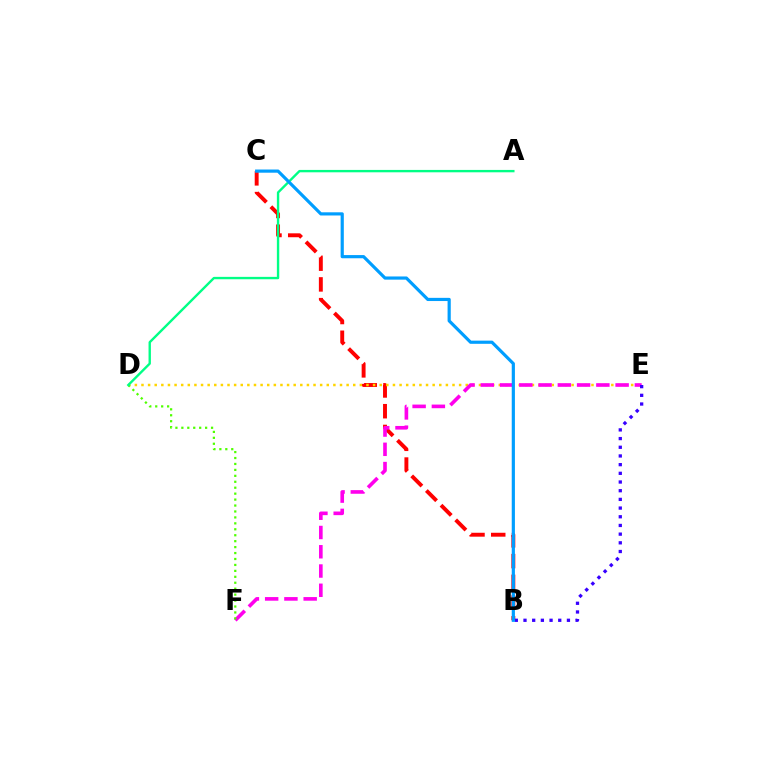{('B', 'C'): [{'color': '#ff0000', 'line_style': 'dashed', 'thickness': 2.82}, {'color': '#009eff', 'line_style': 'solid', 'thickness': 2.29}], ('D', 'E'): [{'color': '#ffd500', 'line_style': 'dotted', 'thickness': 1.8}], ('E', 'F'): [{'color': '#ff00ed', 'line_style': 'dashed', 'thickness': 2.62}], ('D', 'F'): [{'color': '#4fff00', 'line_style': 'dotted', 'thickness': 1.61}], ('B', 'E'): [{'color': '#3700ff', 'line_style': 'dotted', 'thickness': 2.36}], ('A', 'D'): [{'color': '#00ff86', 'line_style': 'solid', 'thickness': 1.71}]}